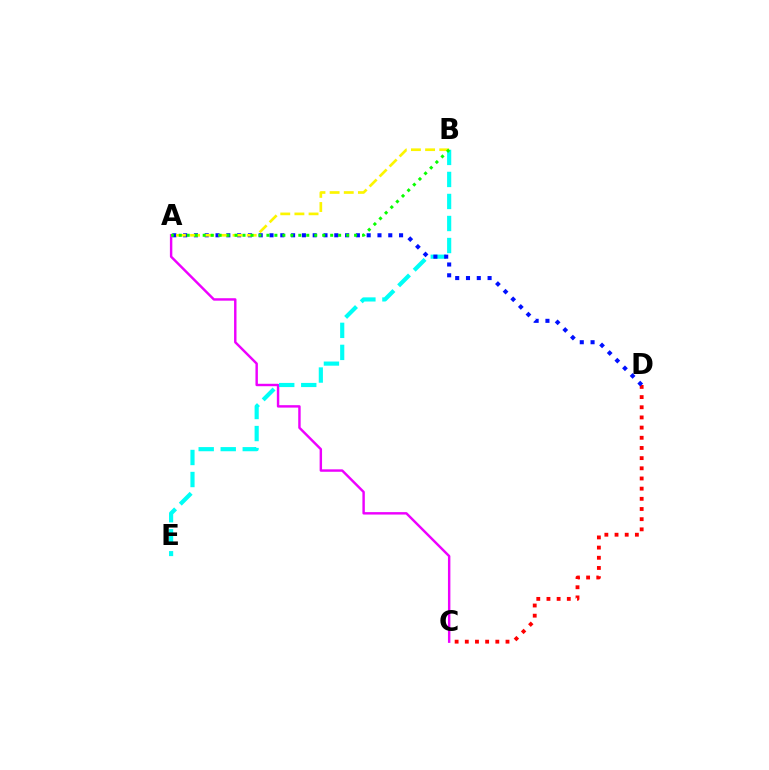{('C', 'D'): [{'color': '#ff0000', 'line_style': 'dotted', 'thickness': 2.76}], ('A', 'C'): [{'color': '#ee00ff', 'line_style': 'solid', 'thickness': 1.75}], ('B', 'E'): [{'color': '#00fff6', 'line_style': 'dashed', 'thickness': 2.99}], ('A', 'D'): [{'color': '#0010ff', 'line_style': 'dotted', 'thickness': 2.93}], ('A', 'B'): [{'color': '#fcf500', 'line_style': 'dashed', 'thickness': 1.92}, {'color': '#08ff00', 'line_style': 'dotted', 'thickness': 2.17}]}